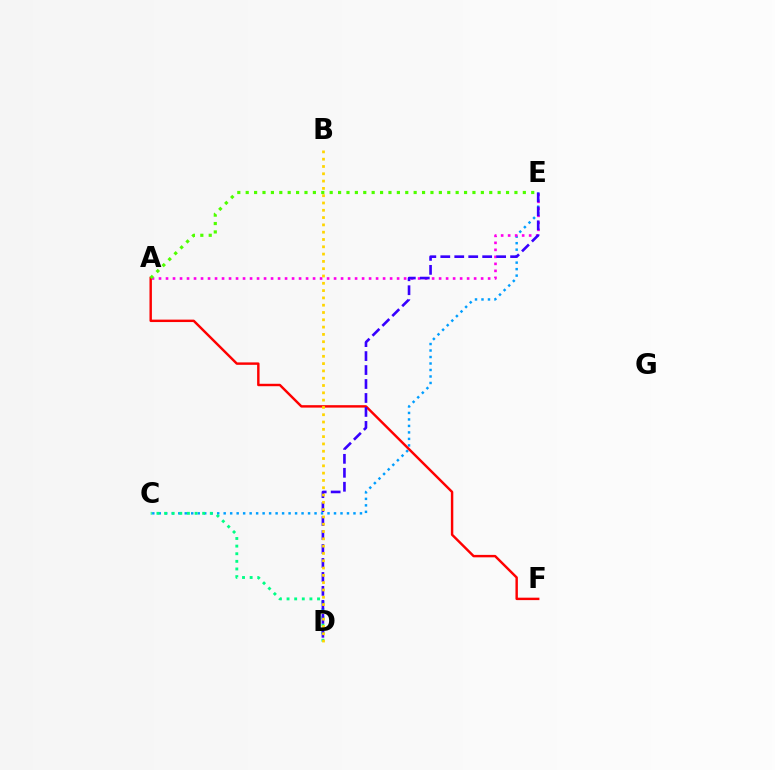{('C', 'E'): [{'color': '#009eff', 'line_style': 'dotted', 'thickness': 1.76}], ('C', 'D'): [{'color': '#00ff86', 'line_style': 'dotted', 'thickness': 2.07}], ('A', 'E'): [{'color': '#ff00ed', 'line_style': 'dotted', 'thickness': 1.9}, {'color': '#4fff00', 'line_style': 'dotted', 'thickness': 2.28}], ('A', 'F'): [{'color': '#ff0000', 'line_style': 'solid', 'thickness': 1.75}], ('D', 'E'): [{'color': '#3700ff', 'line_style': 'dashed', 'thickness': 1.9}], ('B', 'D'): [{'color': '#ffd500', 'line_style': 'dotted', 'thickness': 1.98}]}